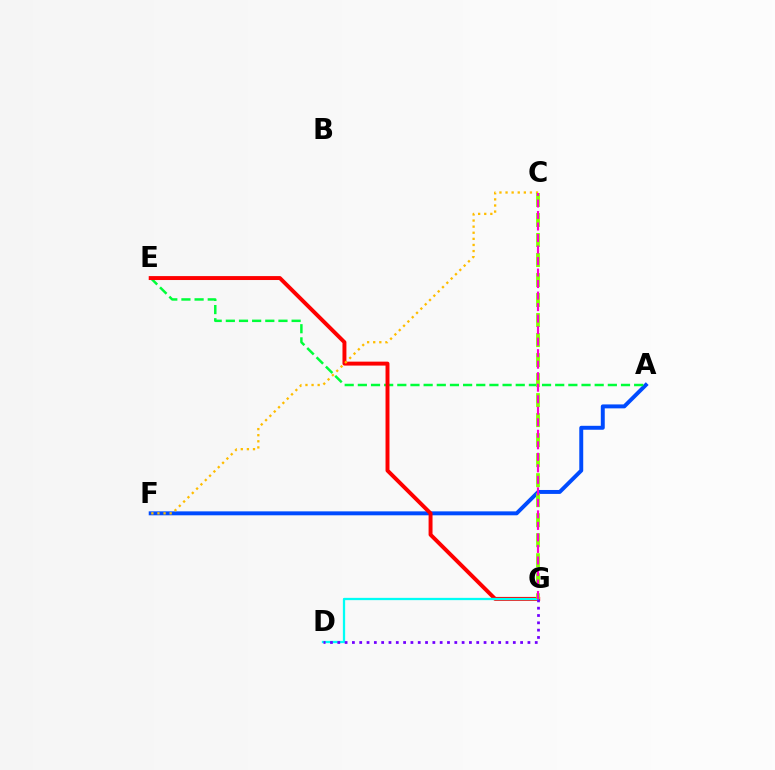{('A', 'F'): [{'color': '#004bff', 'line_style': 'solid', 'thickness': 2.84}], ('A', 'E'): [{'color': '#00ff39', 'line_style': 'dashed', 'thickness': 1.79}], ('E', 'G'): [{'color': '#ff0000', 'line_style': 'solid', 'thickness': 2.84}], ('D', 'G'): [{'color': '#00fff6', 'line_style': 'solid', 'thickness': 1.63}, {'color': '#7200ff', 'line_style': 'dotted', 'thickness': 1.99}], ('C', 'F'): [{'color': '#ffbd00', 'line_style': 'dotted', 'thickness': 1.66}], ('C', 'G'): [{'color': '#84ff00', 'line_style': 'dashed', 'thickness': 2.72}, {'color': '#ff00cf', 'line_style': 'dashed', 'thickness': 1.56}]}